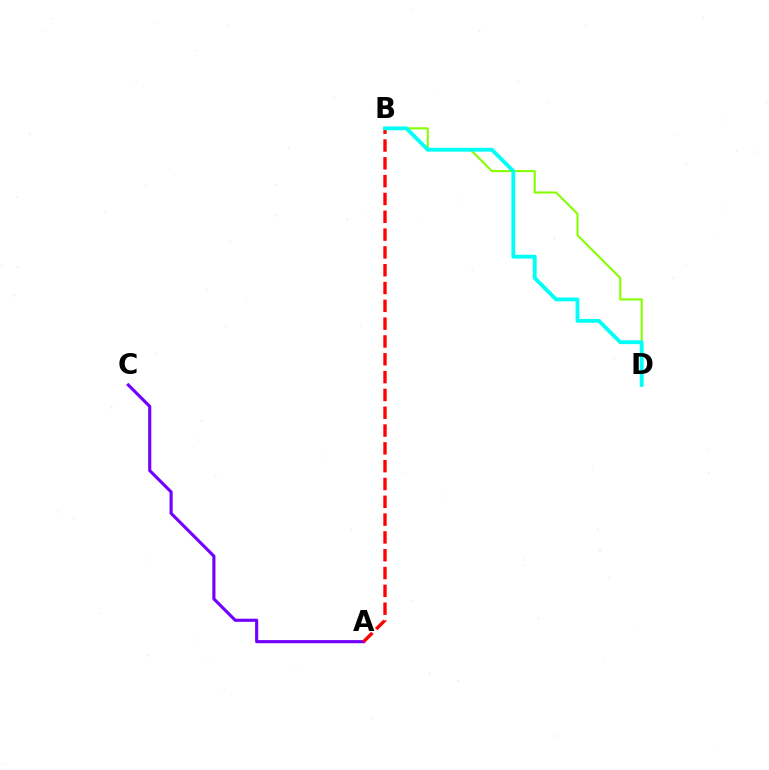{('A', 'C'): [{'color': '#7200ff', 'line_style': 'solid', 'thickness': 2.25}], ('B', 'D'): [{'color': '#84ff00', 'line_style': 'solid', 'thickness': 1.5}, {'color': '#00fff6', 'line_style': 'solid', 'thickness': 2.76}], ('A', 'B'): [{'color': '#ff0000', 'line_style': 'dashed', 'thickness': 2.42}]}